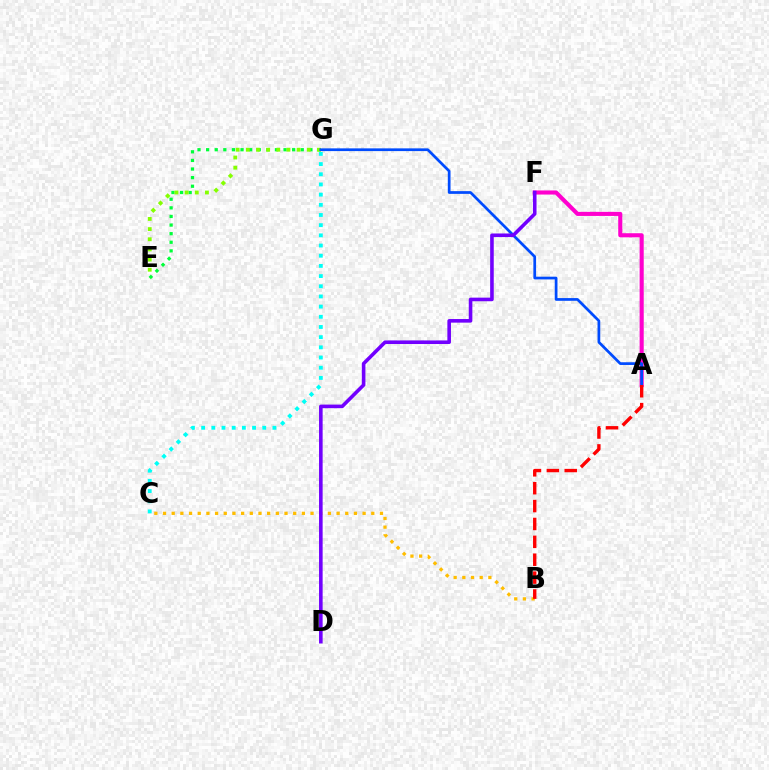{('E', 'G'): [{'color': '#00ff39', 'line_style': 'dotted', 'thickness': 2.34}, {'color': '#84ff00', 'line_style': 'dotted', 'thickness': 2.76}], ('A', 'F'): [{'color': '#ff00cf', 'line_style': 'solid', 'thickness': 2.95}], ('C', 'G'): [{'color': '#00fff6', 'line_style': 'dotted', 'thickness': 2.77}], ('A', 'G'): [{'color': '#004bff', 'line_style': 'solid', 'thickness': 1.96}], ('B', 'C'): [{'color': '#ffbd00', 'line_style': 'dotted', 'thickness': 2.36}], ('A', 'B'): [{'color': '#ff0000', 'line_style': 'dashed', 'thickness': 2.43}], ('D', 'F'): [{'color': '#7200ff', 'line_style': 'solid', 'thickness': 2.59}]}